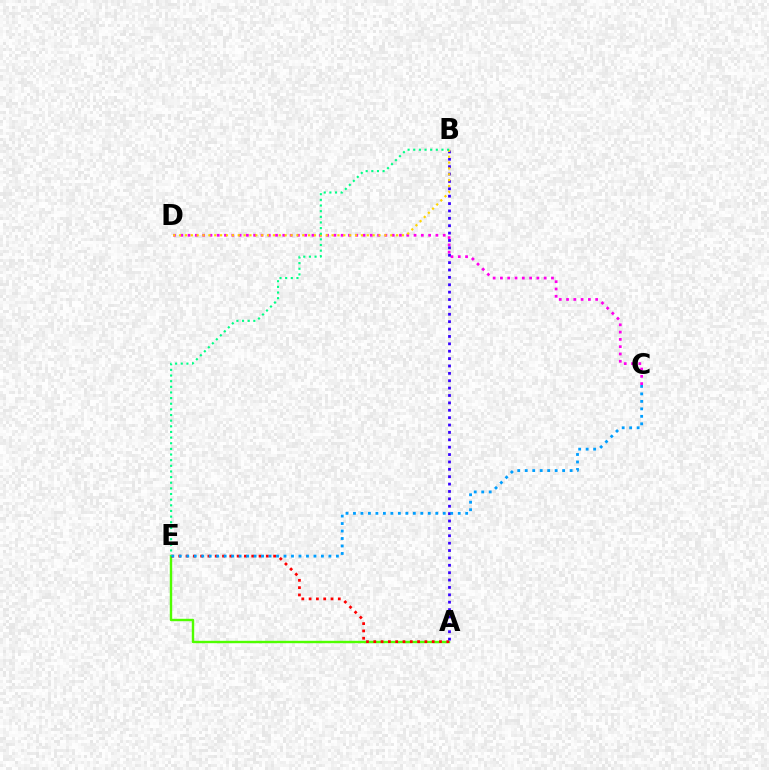{('A', 'E'): [{'color': '#4fff00', 'line_style': 'solid', 'thickness': 1.73}, {'color': '#ff0000', 'line_style': 'dotted', 'thickness': 1.98}], ('C', 'D'): [{'color': '#ff00ed', 'line_style': 'dotted', 'thickness': 1.98}], ('A', 'B'): [{'color': '#3700ff', 'line_style': 'dotted', 'thickness': 2.01}], ('B', 'D'): [{'color': '#ffd500', 'line_style': 'dotted', 'thickness': 1.59}], ('C', 'E'): [{'color': '#009eff', 'line_style': 'dotted', 'thickness': 2.03}], ('B', 'E'): [{'color': '#00ff86', 'line_style': 'dotted', 'thickness': 1.53}]}